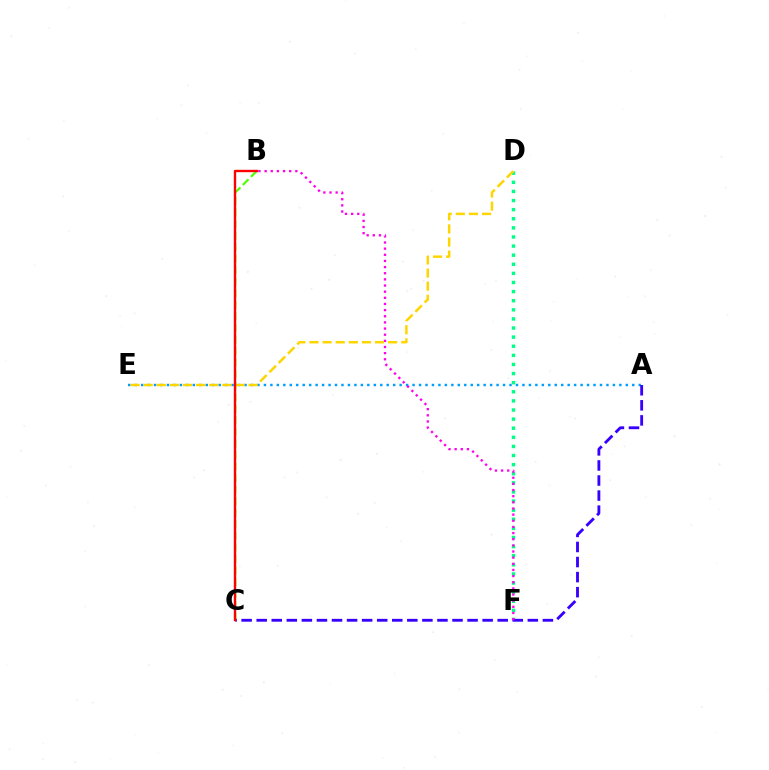{('D', 'F'): [{'color': '#00ff86', 'line_style': 'dotted', 'thickness': 2.47}], ('A', 'E'): [{'color': '#009eff', 'line_style': 'dotted', 'thickness': 1.76}], ('B', 'C'): [{'color': '#4fff00', 'line_style': 'dashed', 'thickness': 1.57}, {'color': '#ff0000', 'line_style': 'solid', 'thickness': 1.71}], ('A', 'C'): [{'color': '#3700ff', 'line_style': 'dashed', 'thickness': 2.05}], ('B', 'F'): [{'color': '#ff00ed', 'line_style': 'dotted', 'thickness': 1.67}], ('D', 'E'): [{'color': '#ffd500', 'line_style': 'dashed', 'thickness': 1.78}]}